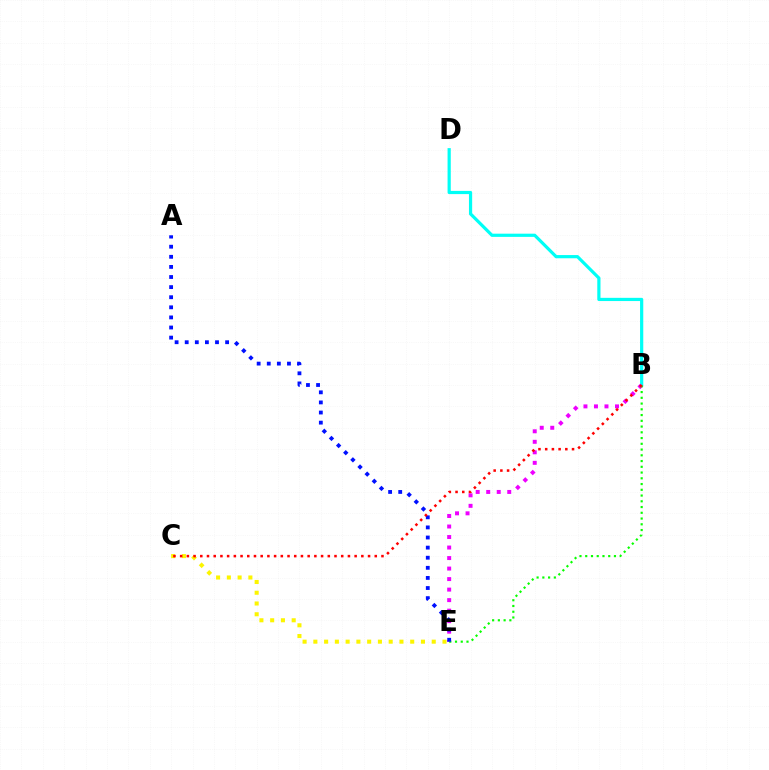{('B', 'D'): [{'color': '#00fff6', 'line_style': 'solid', 'thickness': 2.31}], ('B', 'E'): [{'color': '#ee00ff', 'line_style': 'dotted', 'thickness': 2.86}, {'color': '#08ff00', 'line_style': 'dotted', 'thickness': 1.56}], ('A', 'E'): [{'color': '#0010ff', 'line_style': 'dotted', 'thickness': 2.74}], ('C', 'E'): [{'color': '#fcf500', 'line_style': 'dotted', 'thickness': 2.92}], ('B', 'C'): [{'color': '#ff0000', 'line_style': 'dotted', 'thickness': 1.82}]}